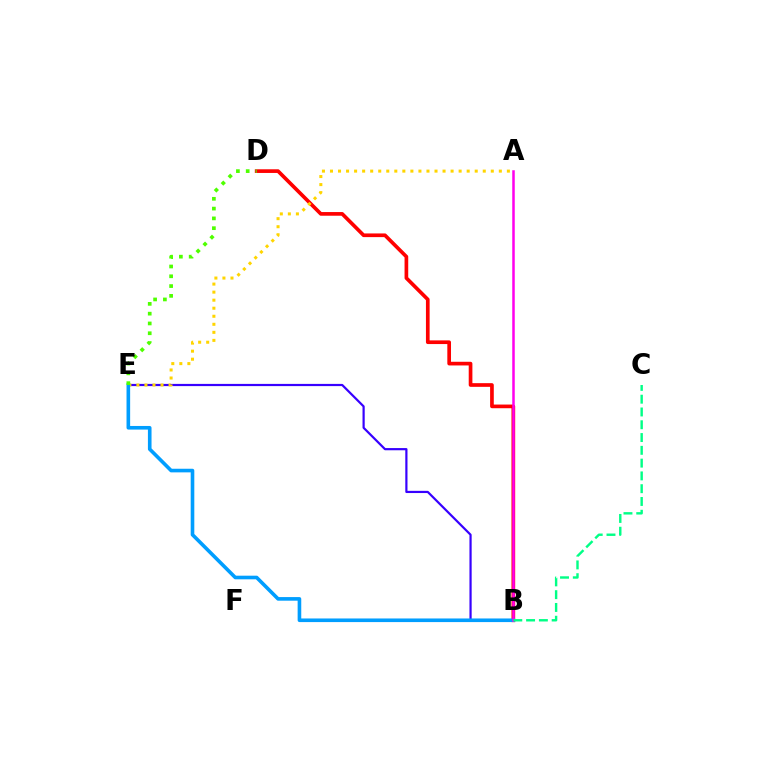{('B', 'E'): [{'color': '#3700ff', 'line_style': 'solid', 'thickness': 1.58}, {'color': '#009eff', 'line_style': 'solid', 'thickness': 2.6}], ('B', 'D'): [{'color': '#ff0000', 'line_style': 'solid', 'thickness': 2.65}], ('A', 'E'): [{'color': '#ffd500', 'line_style': 'dotted', 'thickness': 2.18}], ('D', 'E'): [{'color': '#4fff00', 'line_style': 'dotted', 'thickness': 2.66}], ('A', 'B'): [{'color': '#ff00ed', 'line_style': 'solid', 'thickness': 1.81}], ('B', 'C'): [{'color': '#00ff86', 'line_style': 'dashed', 'thickness': 1.74}]}